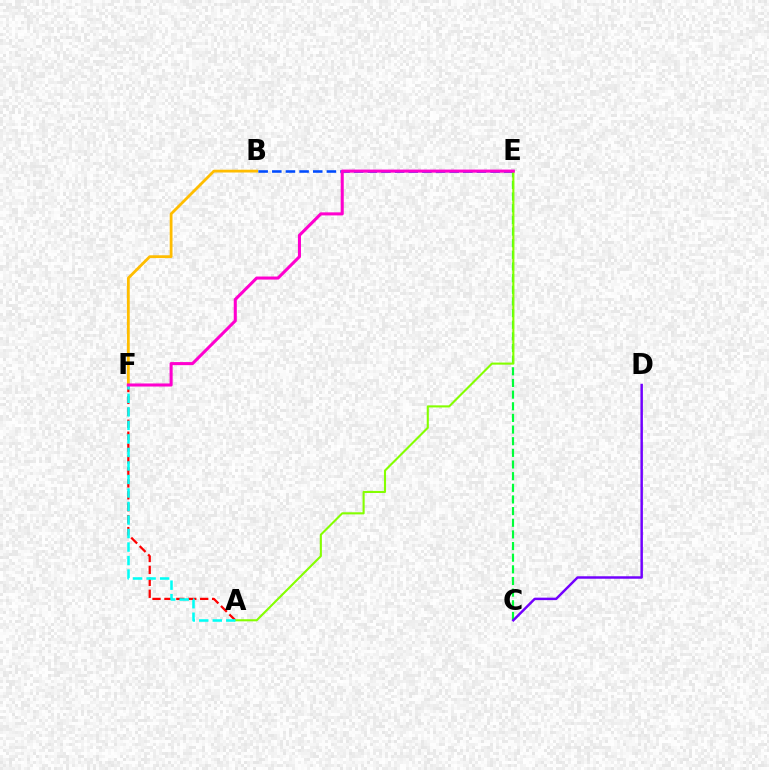{('A', 'F'): [{'color': '#ff0000', 'line_style': 'dashed', 'thickness': 1.62}, {'color': '#00fff6', 'line_style': 'dashed', 'thickness': 1.84}], ('B', 'F'): [{'color': '#ffbd00', 'line_style': 'solid', 'thickness': 2.01}], ('C', 'E'): [{'color': '#00ff39', 'line_style': 'dashed', 'thickness': 1.58}], ('B', 'E'): [{'color': '#004bff', 'line_style': 'dashed', 'thickness': 1.85}], ('A', 'E'): [{'color': '#84ff00', 'line_style': 'solid', 'thickness': 1.51}], ('C', 'D'): [{'color': '#7200ff', 'line_style': 'solid', 'thickness': 1.78}], ('E', 'F'): [{'color': '#ff00cf', 'line_style': 'solid', 'thickness': 2.2}]}